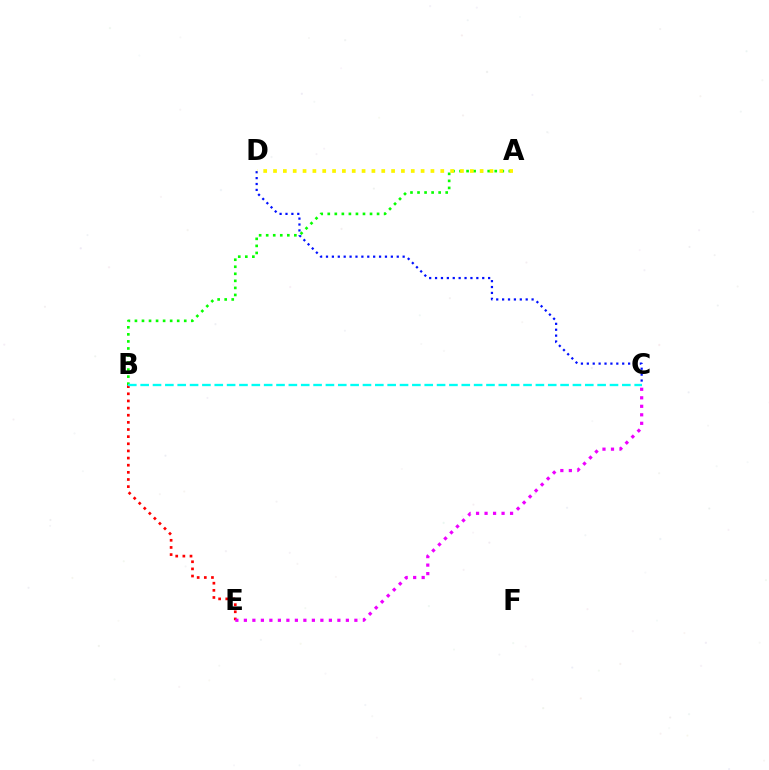{('B', 'E'): [{'color': '#ff0000', 'line_style': 'dotted', 'thickness': 1.94}], ('C', 'E'): [{'color': '#ee00ff', 'line_style': 'dotted', 'thickness': 2.31}], ('A', 'B'): [{'color': '#08ff00', 'line_style': 'dotted', 'thickness': 1.91}], ('B', 'C'): [{'color': '#00fff6', 'line_style': 'dashed', 'thickness': 1.68}], ('C', 'D'): [{'color': '#0010ff', 'line_style': 'dotted', 'thickness': 1.6}], ('A', 'D'): [{'color': '#fcf500', 'line_style': 'dotted', 'thickness': 2.67}]}